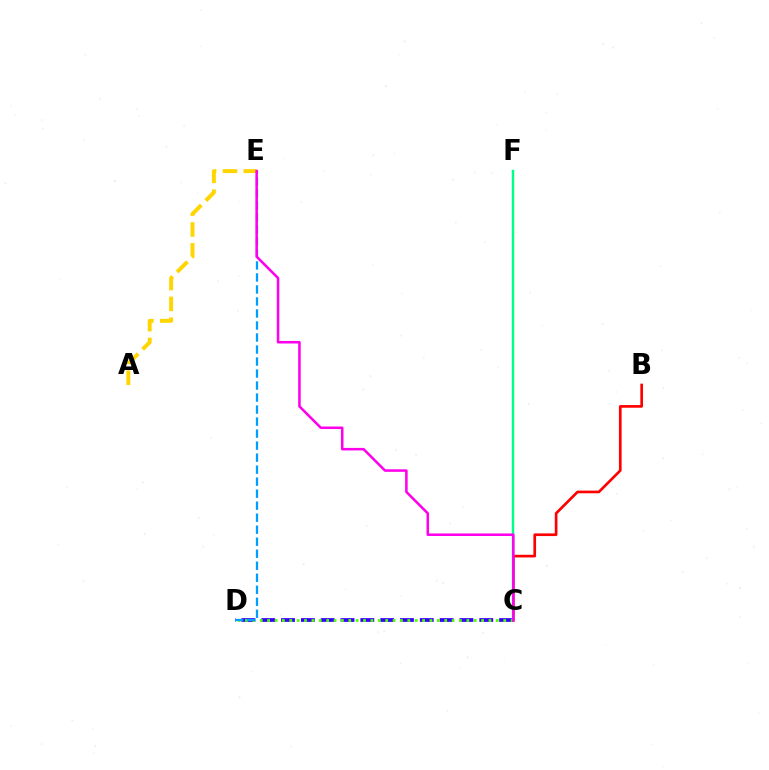{('C', 'D'): [{'color': '#3700ff', 'line_style': 'dashed', 'thickness': 2.69}, {'color': '#4fff00', 'line_style': 'dotted', 'thickness': 2.0}], ('D', 'E'): [{'color': '#009eff', 'line_style': 'dashed', 'thickness': 1.63}], ('B', 'C'): [{'color': '#ff0000', 'line_style': 'solid', 'thickness': 1.93}], ('A', 'E'): [{'color': '#ffd500', 'line_style': 'dashed', 'thickness': 2.83}], ('C', 'F'): [{'color': '#00ff86', 'line_style': 'solid', 'thickness': 1.74}], ('C', 'E'): [{'color': '#ff00ed', 'line_style': 'solid', 'thickness': 1.83}]}